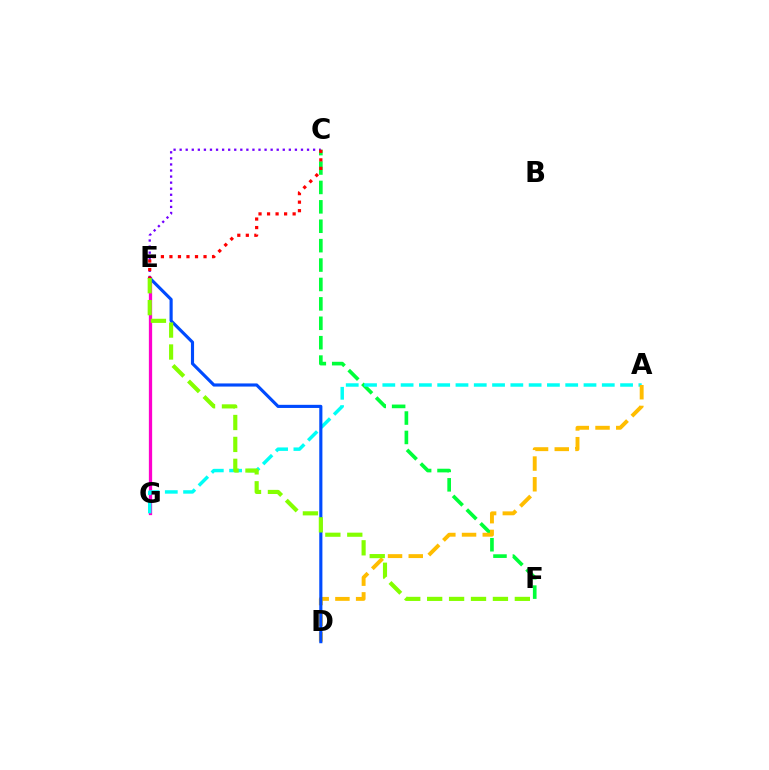{('E', 'G'): [{'color': '#ff00cf', 'line_style': 'solid', 'thickness': 2.36}], ('C', 'F'): [{'color': '#00ff39', 'line_style': 'dashed', 'thickness': 2.64}], ('A', 'G'): [{'color': '#00fff6', 'line_style': 'dashed', 'thickness': 2.48}], ('A', 'D'): [{'color': '#ffbd00', 'line_style': 'dashed', 'thickness': 2.81}], ('D', 'E'): [{'color': '#004bff', 'line_style': 'solid', 'thickness': 2.26}], ('C', 'E'): [{'color': '#7200ff', 'line_style': 'dotted', 'thickness': 1.65}, {'color': '#ff0000', 'line_style': 'dotted', 'thickness': 2.32}], ('E', 'F'): [{'color': '#84ff00', 'line_style': 'dashed', 'thickness': 2.98}]}